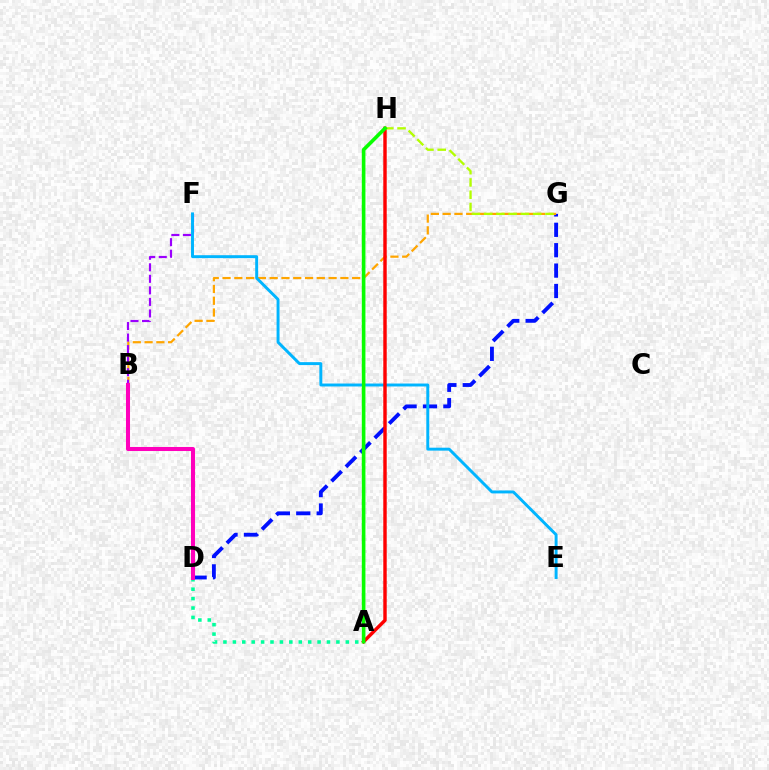{('D', 'G'): [{'color': '#0010ff', 'line_style': 'dashed', 'thickness': 2.77}], ('B', 'G'): [{'color': '#ffa500', 'line_style': 'dashed', 'thickness': 1.6}], ('B', 'F'): [{'color': '#9b00ff', 'line_style': 'dashed', 'thickness': 1.57}], ('A', 'D'): [{'color': '#00ff9d', 'line_style': 'dotted', 'thickness': 2.56}], ('E', 'F'): [{'color': '#00b5ff', 'line_style': 'solid', 'thickness': 2.12}], ('A', 'H'): [{'color': '#ff0000', 'line_style': 'solid', 'thickness': 2.47}, {'color': '#08ff00', 'line_style': 'solid', 'thickness': 2.61}], ('G', 'H'): [{'color': '#b3ff00', 'line_style': 'dashed', 'thickness': 1.67}], ('B', 'D'): [{'color': '#ff00bd', 'line_style': 'solid', 'thickness': 2.91}]}